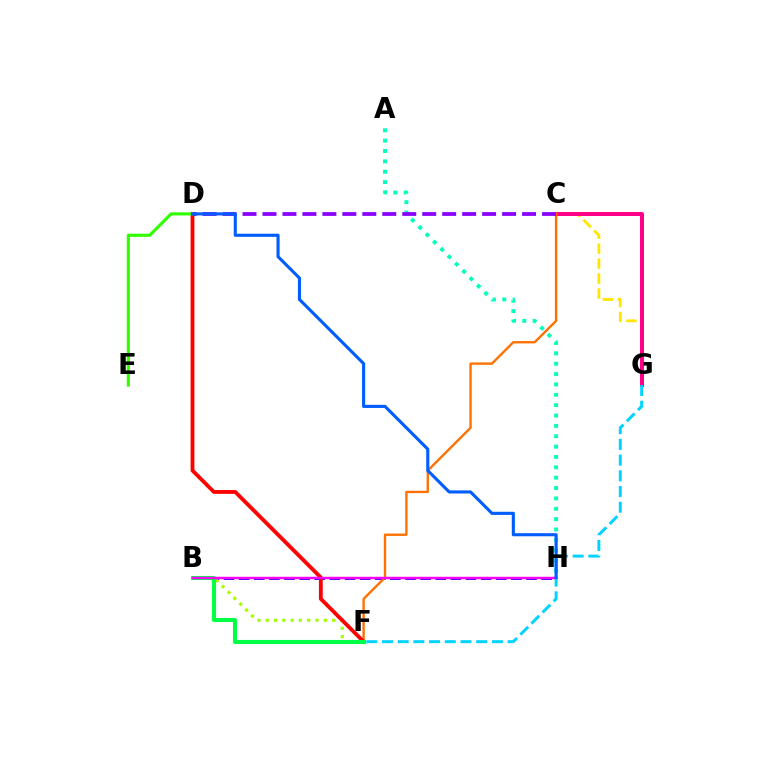{('A', 'H'): [{'color': '#00ffbb', 'line_style': 'dotted', 'thickness': 2.81}], ('C', 'G'): [{'color': '#ffe600', 'line_style': 'dashed', 'thickness': 2.03}, {'color': '#ff0088', 'line_style': 'solid', 'thickness': 2.88}], ('B', 'H'): [{'color': '#1900ff', 'line_style': 'dashed', 'thickness': 2.05}, {'color': '#fa00f9', 'line_style': 'solid', 'thickness': 1.75}], ('B', 'F'): [{'color': '#a2ff00', 'line_style': 'dotted', 'thickness': 2.26}, {'color': '#00ff45', 'line_style': 'solid', 'thickness': 2.95}], ('C', 'F'): [{'color': '#ff7000', 'line_style': 'solid', 'thickness': 1.7}], ('D', 'F'): [{'color': '#ff0000', 'line_style': 'solid', 'thickness': 2.75}], ('D', 'E'): [{'color': '#31ff00', 'line_style': 'solid', 'thickness': 2.27}], ('C', 'D'): [{'color': '#8a00ff', 'line_style': 'dashed', 'thickness': 2.71}], ('F', 'G'): [{'color': '#00d3ff', 'line_style': 'dashed', 'thickness': 2.13}], ('D', 'H'): [{'color': '#005dff', 'line_style': 'solid', 'thickness': 2.23}]}